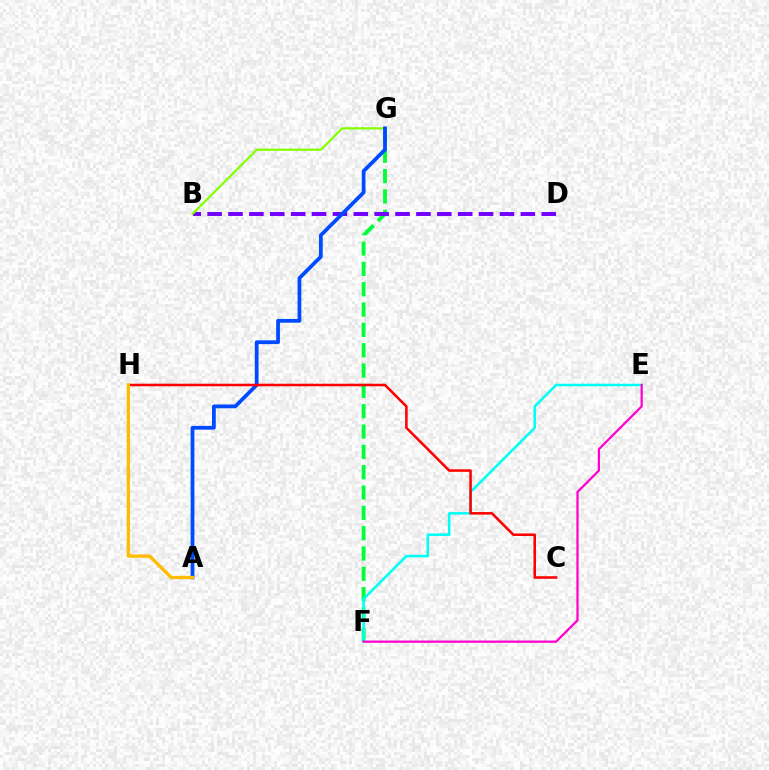{('F', 'G'): [{'color': '#00ff39', 'line_style': 'dashed', 'thickness': 2.76}], ('B', 'D'): [{'color': '#7200ff', 'line_style': 'dashed', 'thickness': 2.84}], ('E', 'F'): [{'color': '#00fff6', 'line_style': 'solid', 'thickness': 1.83}, {'color': '#ff00cf', 'line_style': 'solid', 'thickness': 1.62}], ('B', 'G'): [{'color': '#84ff00', 'line_style': 'solid', 'thickness': 1.6}], ('A', 'G'): [{'color': '#004bff', 'line_style': 'solid', 'thickness': 2.71}], ('C', 'H'): [{'color': '#ff0000', 'line_style': 'solid', 'thickness': 1.84}], ('A', 'H'): [{'color': '#ffbd00', 'line_style': 'solid', 'thickness': 2.38}]}